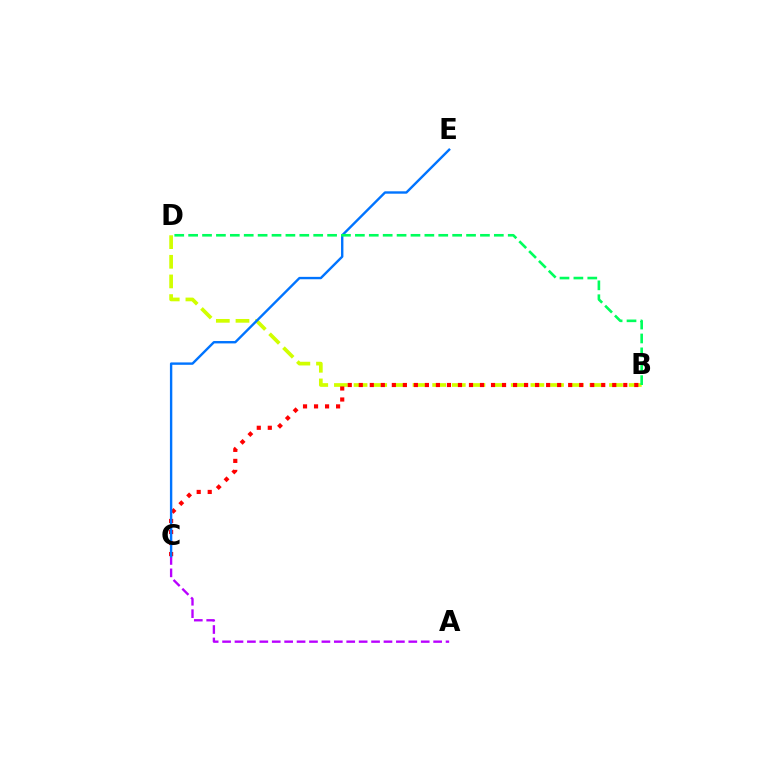{('B', 'D'): [{'color': '#d1ff00', 'line_style': 'dashed', 'thickness': 2.67}, {'color': '#00ff5c', 'line_style': 'dashed', 'thickness': 1.89}], ('A', 'C'): [{'color': '#b900ff', 'line_style': 'dashed', 'thickness': 1.69}], ('B', 'C'): [{'color': '#ff0000', 'line_style': 'dotted', 'thickness': 2.99}], ('C', 'E'): [{'color': '#0074ff', 'line_style': 'solid', 'thickness': 1.72}]}